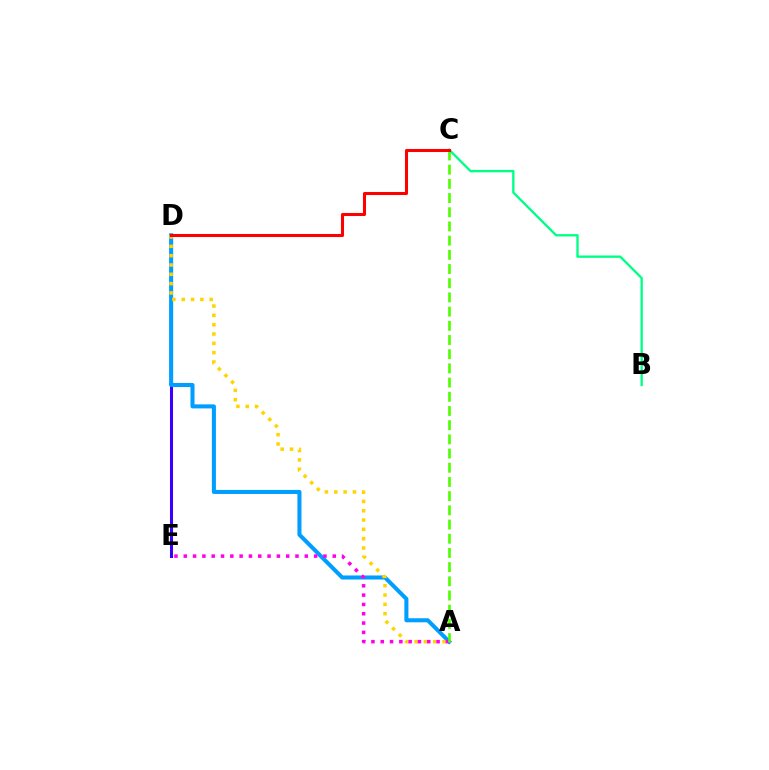{('D', 'E'): [{'color': '#3700ff', 'line_style': 'solid', 'thickness': 2.19}], ('A', 'D'): [{'color': '#009eff', 'line_style': 'solid', 'thickness': 2.91}, {'color': '#ffd500', 'line_style': 'dotted', 'thickness': 2.53}], ('A', 'E'): [{'color': '#ff00ed', 'line_style': 'dotted', 'thickness': 2.53}], ('A', 'C'): [{'color': '#4fff00', 'line_style': 'dashed', 'thickness': 1.93}], ('B', 'C'): [{'color': '#00ff86', 'line_style': 'solid', 'thickness': 1.69}], ('C', 'D'): [{'color': '#ff0000', 'line_style': 'solid', 'thickness': 2.19}]}